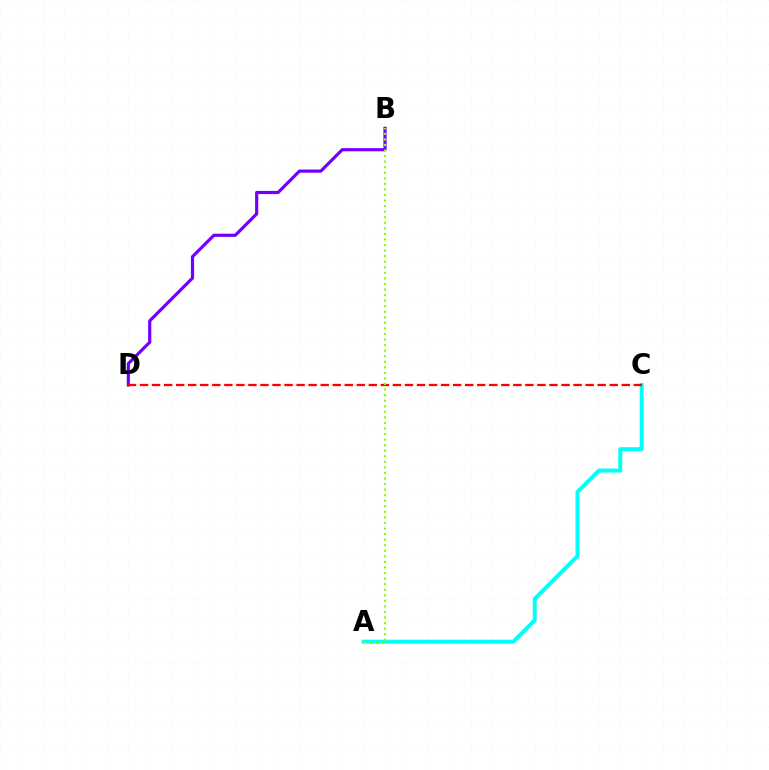{('B', 'D'): [{'color': '#7200ff', 'line_style': 'solid', 'thickness': 2.29}], ('A', 'C'): [{'color': '#00fff6', 'line_style': 'solid', 'thickness': 2.86}], ('C', 'D'): [{'color': '#ff0000', 'line_style': 'dashed', 'thickness': 1.64}], ('A', 'B'): [{'color': '#84ff00', 'line_style': 'dotted', 'thickness': 1.51}]}